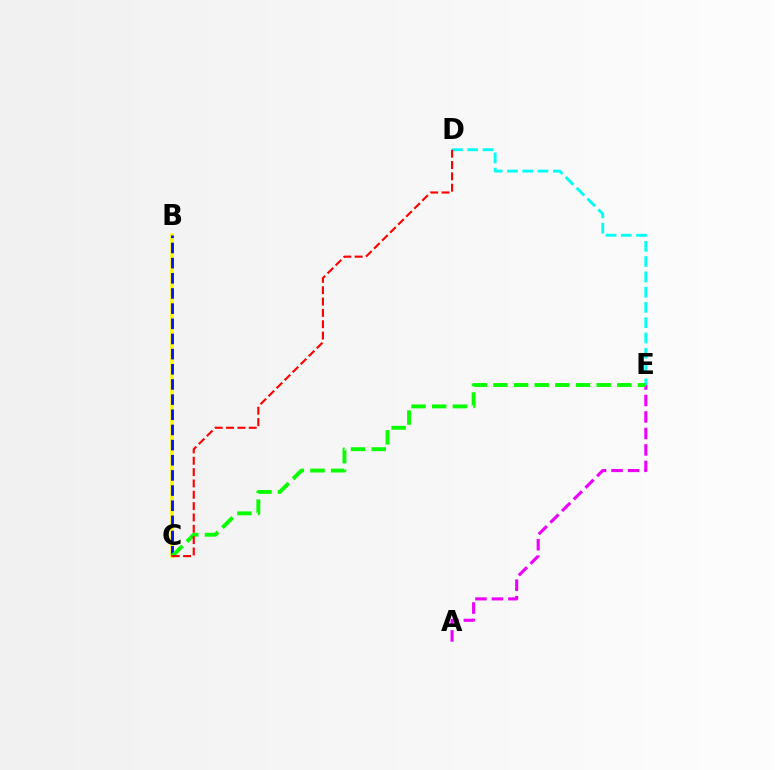{('B', 'C'): [{'color': '#fcf500', 'line_style': 'solid', 'thickness': 2.57}, {'color': '#0010ff', 'line_style': 'dashed', 'thickness': 2.06}], ('A', 'E'): [{'color': '#ee00ff', 'line_style': 'dashed', 'thickness': 2.24}], ('D', 'E'): [{'color': '#00fff6', 'line_style': 'dashed', 'thickness': 2.08}], ('C', 'E'): [{'color': '#08ff00', 'line_style': 'dashed', 'thickness': 2.81}], ('C', 'D'): [{'color': '#ff0000', 'line_style': 'dashed', 'thickness': 1.54}]}